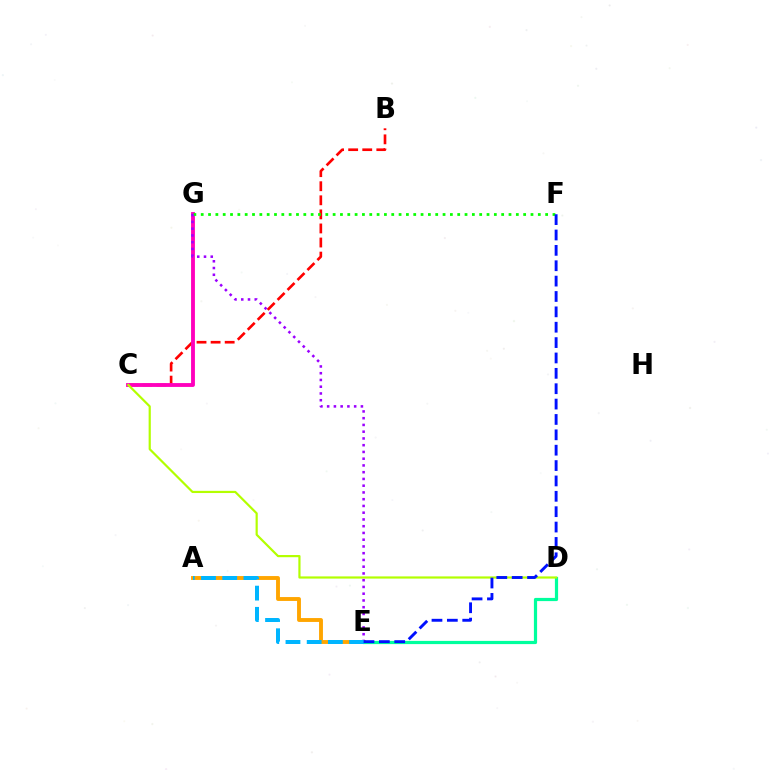{('A', 'E'): [{'color': '#ffa500', 'line_style': 'solid', 'thickness': 2.8}, {'color': '#00b5ff', 'line_style': 'dashed', 'thickness': 2.88}], ('B', 'C'): [{'color': '#ff0000', 'line_style': 'dashed', 'thickness': 1.91}], ('C', 'G'): [{'color': '#ff00bd', 'line_style': 'solid', 'thickness': 2.78}], ('F', 'G'): [{'color': '#08ff00', 'line_style': 'dotted', 'thickness': 1.99}], ('D', 'E'): [{'color': '#00ff9d', 'line_style': 'solid', 'thickness': 2.31}], ('C', 'D'): [{'color': '#b3ff00', 'line_style': 'solid', 'thickness': 1.58}], ('E', 'G'): [{'color': '#9b00ff', 'line_style': 'dotted', 'thickness': 1.83}], ('E', 'F'): [{'color': '#0010ff', 'line_style': 'dashed', 'thickness': 2.09}]}